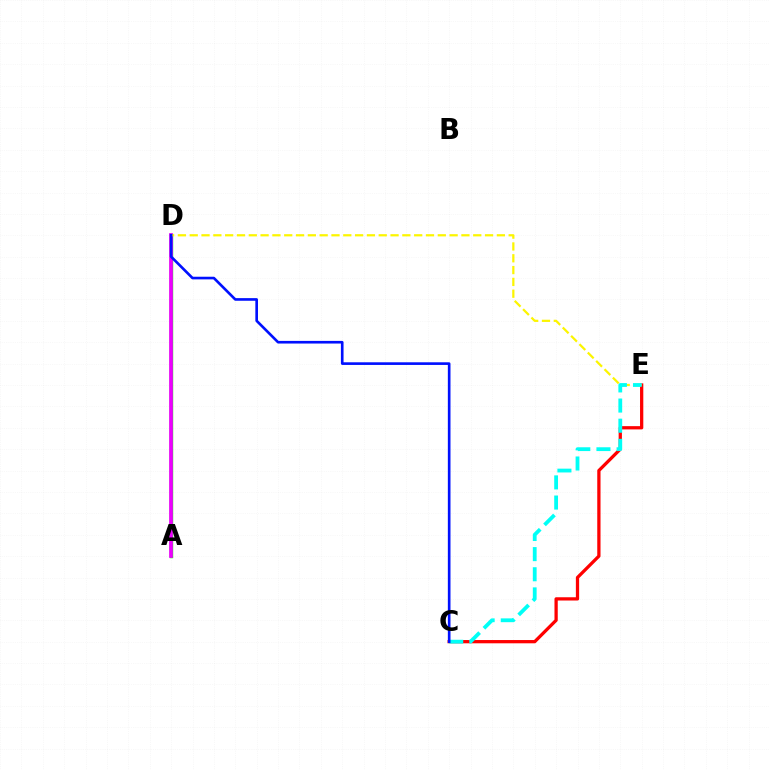{('A', 'D'): [{'color': '#08ff00', 'line_style': 'solid', 'thickness': 2.45}, {'color': '#ee00ff', 'line_style': 'solid', 'thickness': 2.67}], ('C', 'E'): [{'color': '#ff0000', 'line_style': 'solid', 'thickness': 2.35}, {'color': '#00fff6', 'line_style': 'dashed', 'thickness': 2.74}], ('D', 'E'): [{'color': '#fcf500', 'line_style': 'dashed', 'thickness': 1.6}], ('C', 'D'): [{'color': '#0010ff', 'line_style': 'solid', 'thickness': 1.9}]}